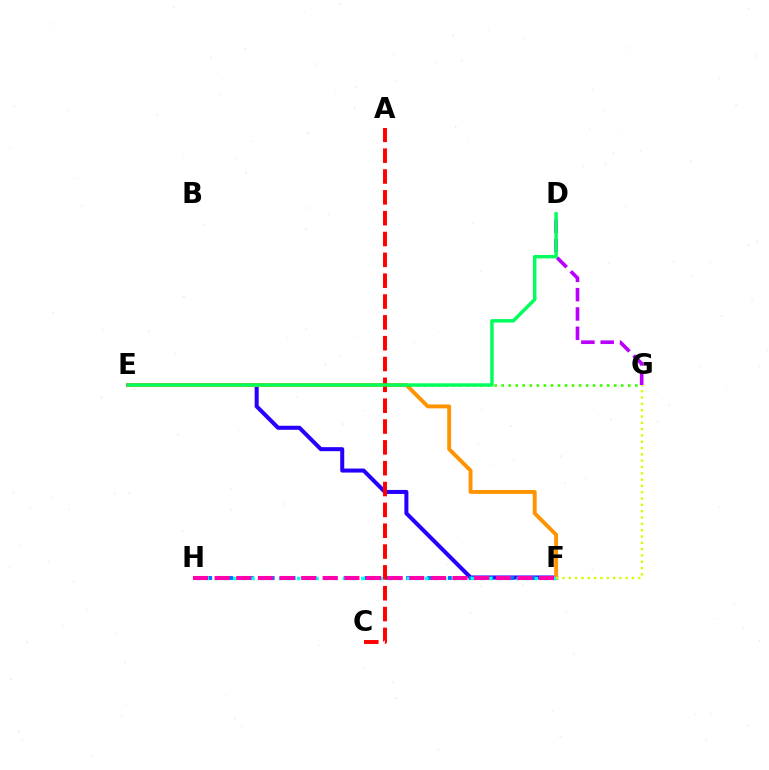{('E', 'F'): [{'color': '#2500ff', 'line_style': 'solid', 'thickness': 2.9}, {'color': '#ff9400', 'line_style': 'solid', 'thickness': 2.8}], ('E', 'G'): [{'color': '#3dff00', 'line_style': 'dotted', 'thickness': 1.91}], ('F', 'H'): [{'color': '#0074ff', 'line_style': 'dotted', 'thickness': 2.83}, {'color': '#00fff6', 'line_style': 'dotted', 'thickness': 2.48}, {'color': '#ff00ac', 'line_style': 'dashed', 'thickness': 2.94}], ('D', 'G'): [{'color': '#b900ff', 'line_style': 'dashed', 'thickness': 2.62}], ('F', 'G'): [{'color': '#d1ff00', 'line_style': 'dotted', 'thickness': 1.72}], ('A', 'C'): [{'color': '#ff0000', 'line_style': 'dashed', 'thickness': 2.83}], ('D', 'E'): [{'color': '#00ff5c', 'line_style': 'solid', 'thickness': 2.48}]}